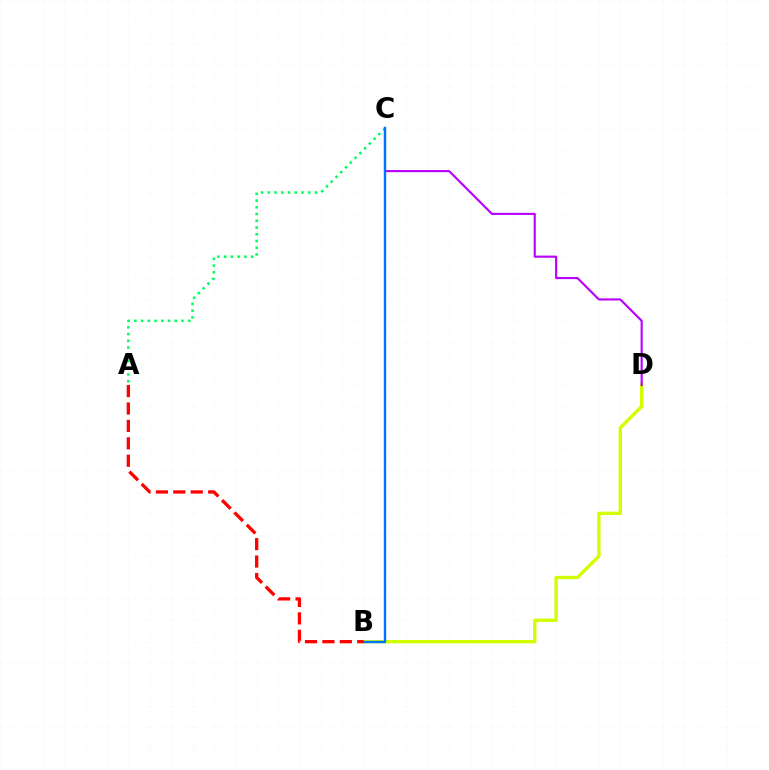{('B', 'D'): [{'color': '#d1ff00', 'line_style': 'solid', 'thickness': 2.41}], ('C', 'D'): [{'color': '#b900ff', 'line_style': 'solid', 'thickness': 1.53}], ('A', 'C'): [{'color': '#00ff5c', 'line_style': 'dotted', 'thickness': 1.83}], ('B', 'C'): [{'color': '#0074ff', 'line_style': 'solid', 'thickness': 1.71}], ('A', 'B'): [{'color': '#ff0000', 'line_style': 'dashed', 'thickness': 2.37}]}